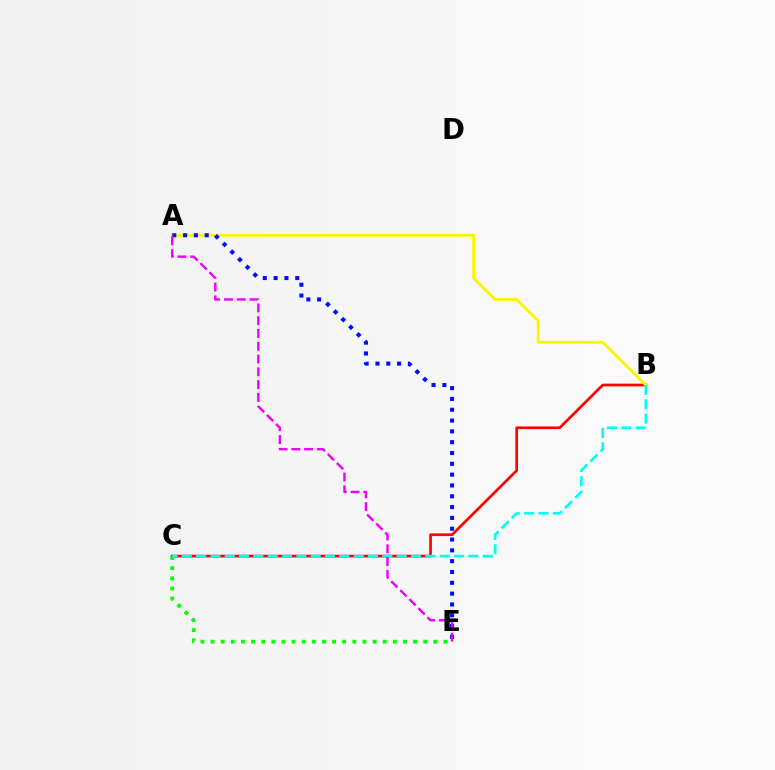{('B', 'C'): [{'color': '#ff0000', 'line_style': 'solid', 'thickness': 1.94}, {'color': '#00fff6', 'line_style': 'dashed', 'thickness': 1.95}], ('A', 'B'): [{'color': '#fcf500', 'line_style': 'solid', 'thickness': 2.02}], ('C', 'E'): [{'color': '#08ff00', 'line_style': 'dotted', 'thickness': 2.75}], ('A', 'E'): [{'color': '#0010ff', 'line_style': 'dotted', 'thickness': 2.94}, {'color': '#ee00ff', 'line_style': 'dashed', 'thickness': 1.74}]}